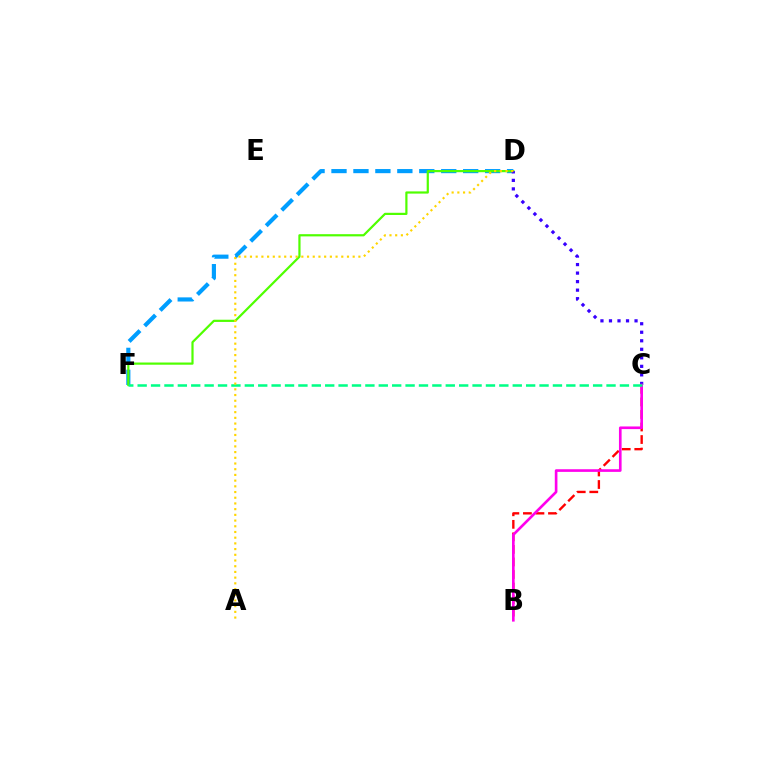{('D', 'F'): [{'color': '#009eff', 'line_style': 'dashed', 'thickness': 2.98}, {'color': '#4fff00', 'line_style': 'solid', 'thickness': 1.59}], ('B', 'C'): [{'color': '#ff0000', 'line_style': 'dashed', 'thickness': 1.7}, {'color': '#ff00ed', 'line_style': 'solid', 'thickness': 1.91}], ('C', 'D'): [{'color': '#3700ff', 'line_style': 'dotted', 'thickness': 2.32}], ('C', 'F'): [{'color': '#00ff86', 'line_style': 'dashed', 'thickness': 1.82}], ('A', 'D'): [{'color': '#ffd500', 'line_style': 'dotted', 'thickness': 1.55}]}